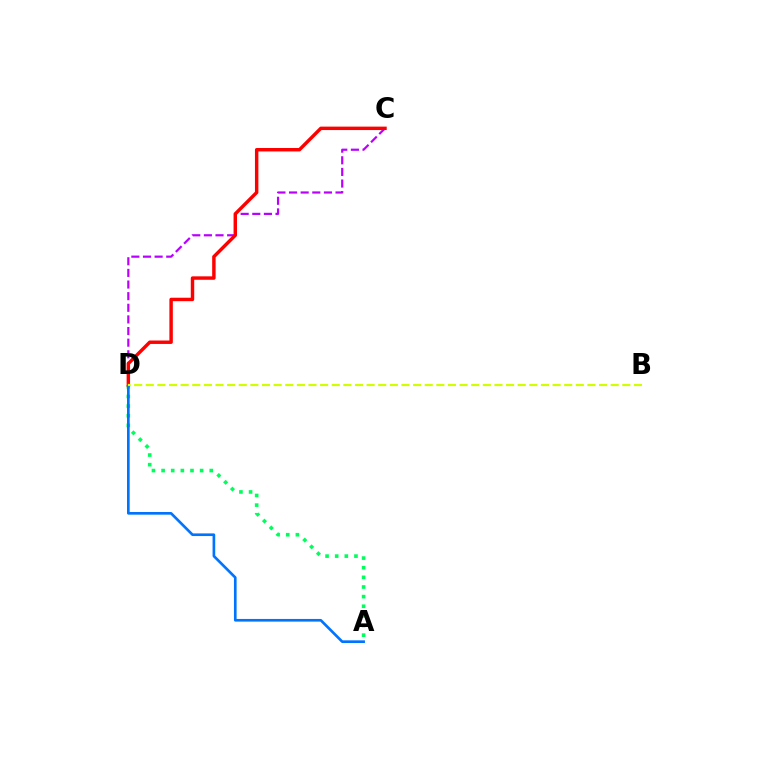{('A', 'D'): [{'color': '#00ff5c', 'line_style': 'dotted', 'thickness': 2.62}, {'color': '#0074ff', 'line_style': 'solid', 'thickness': 1.91}], ('C', 'D'): [{'color': '#b900ff', 'line_style': 'dashed', 'thickness': 1.58}, {'color': '#ff0000', 'line_style': 'solid', 'thickness': 2.47}], ('B', 'D'): [{'color': '#d1ff00', 'line_style': 'dashed', 'thickness': 1.58}]}